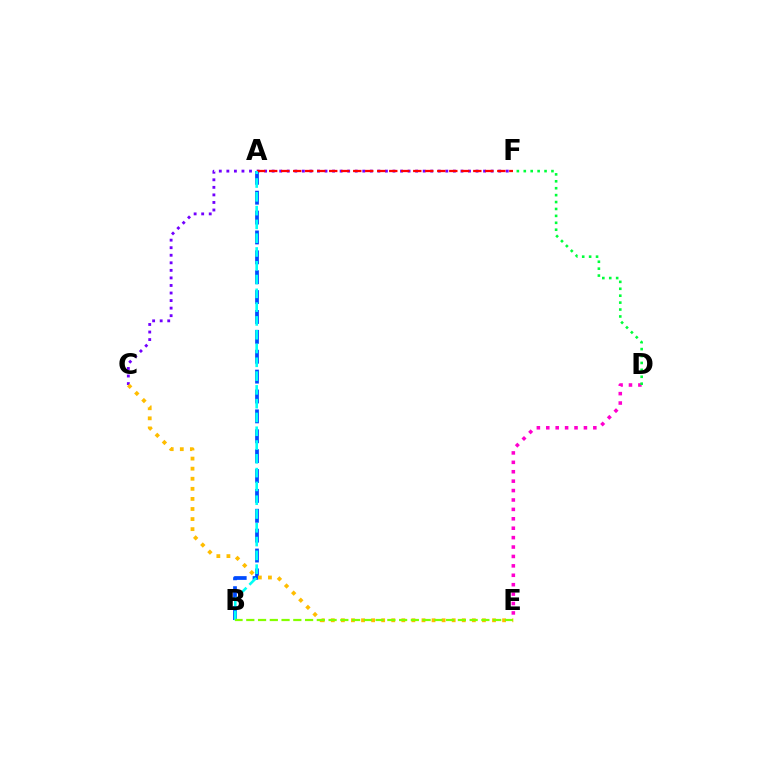{('A', 'B'): [{'color': '#004bff', 'line_style': 'dashed', 'thickness': 2.7}, {'color': '#00fff6', 'line_style': 'dashed', 'thickness': 1.87}], ('C', 'F'): [{'color': '#7200ff', 'line_style': 'dotted', 'thickness': 2.05}], ('A', 'F'): [{'color': '#ff0000', 'line_style': 'dashed', 'thickness': 1.63}], ('C', 'E'): [{'color': '#ffbd00', 'line_style': 'dotted', 'thickness': 2.74}], ('B', 'E'): [{'color': '#84ff00', 'line_style': 'dashed', 'thickness': 1.6}], ('D', 'E'): [{'color': '#ff00cf', 'line_style': 'dotted', 'thickness': 2.56}], ('D', 'F'): [{'color': '#00ff39', 'line_style': 'dotted', 'thickness': 1.88}]}